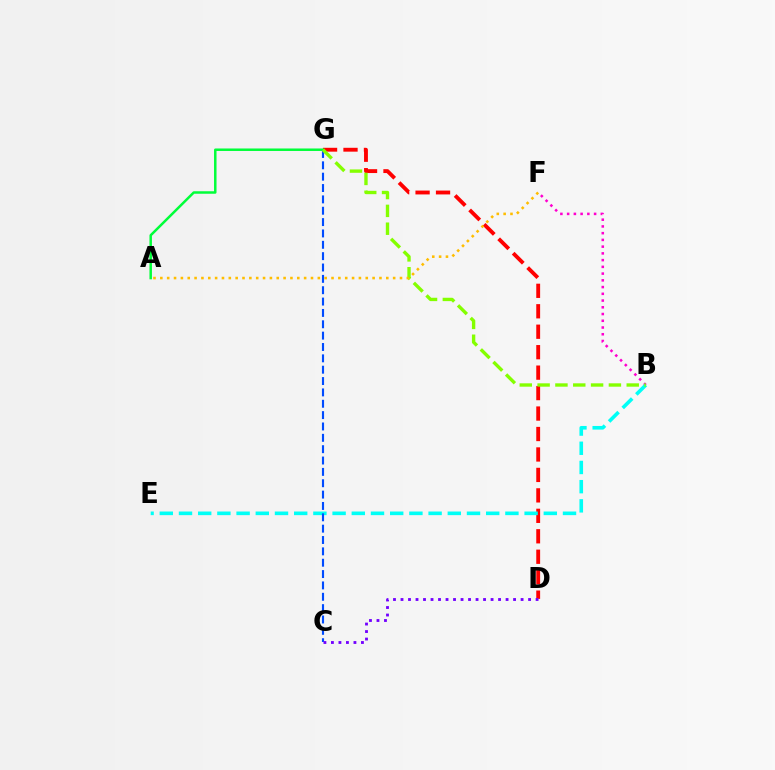{('D', 'G'): [{'color': '#ff0000', 'line_style': 'dashed', 'thickness': 2.78}], ('A', 'G'): [{'color': '#00ff39', 'line_style': 'solid', 'thickness': 1.79}], ('B', 'F'): [{'color': '#ff00cf', 'line_style': 'dotted', 'thickness': 1.83}], ('B', 'E'): [{'color': '#00fff6', 'line_style': 'dashed', 'thickness': 2.61}], ('C', 'G'): [{'color': '#004bff', 'line_style': 'dashed', 'thickness': 1.54}], ('C', 'D'): [{'color': '#7200ff', 'line_style': 'dotted', 'thickness': 2.04}], ('B', 'G'): [{'color': '#84ff00', 'line_style': 'dashed', 'thickness': 2.42}], ('A', 'F'): [{'color': '#ffbd00', 'line_style': 'dotted', 'thickness': 1.86}]}